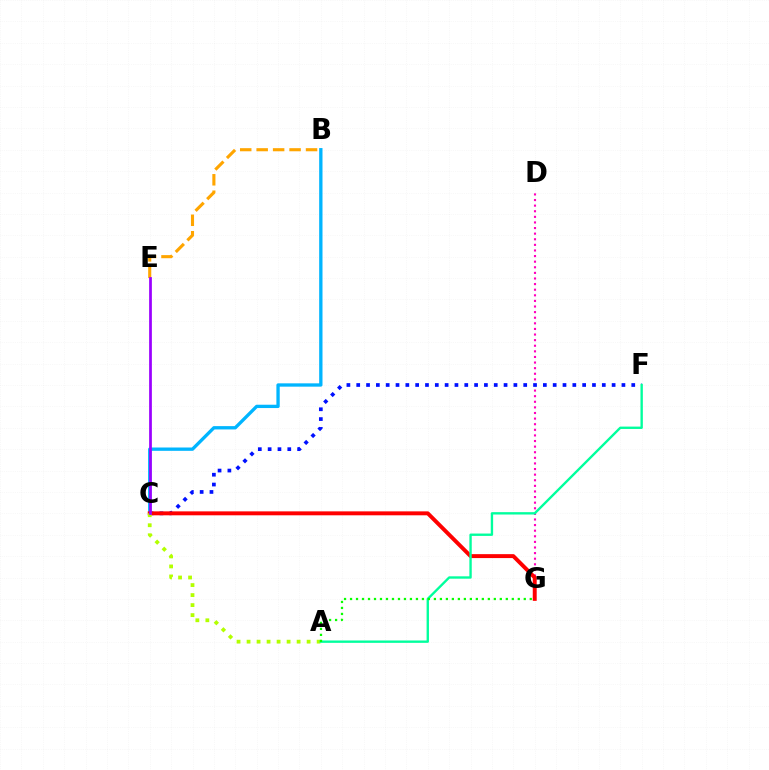{('D', 'G'): [{'color': '#ff00bd', 'line_style': 'dotted', 'thickness': 1.52}], ('C', 'F'): [{'color': '#0010ff', 'line_style': 'dotted', 'thickness': 2.67}], ('B', 'C'): [{'color': '#00b5ff', 'line_style': 'solid', 'thickness': 2.39}], ('C', 'G'): [{'color': '#ff0000', 'line_style': 'solid', 'thickness': 2.83}], ('A', 'C'): [{'color': '#b3ff00', 'line_style': 'dotted', 'thickness': 2.72}], ('B', 'E'): [{'color': '#ffa500', 'line_style': 'dashed', 'thickness': 2.24}], ('C', 'E'): [{'color': '#9b00ff', 'line_style': 'solid', 'thickness': 1.97}], ('A', 'F'): [{'color': '#00ff9d', 'line_style': 'solid', 'thickness': 1.7}], ('A', 'G'): [{'color': '#08ff00', 'line_style': 'dotted', 'thickness': 1.63}]}